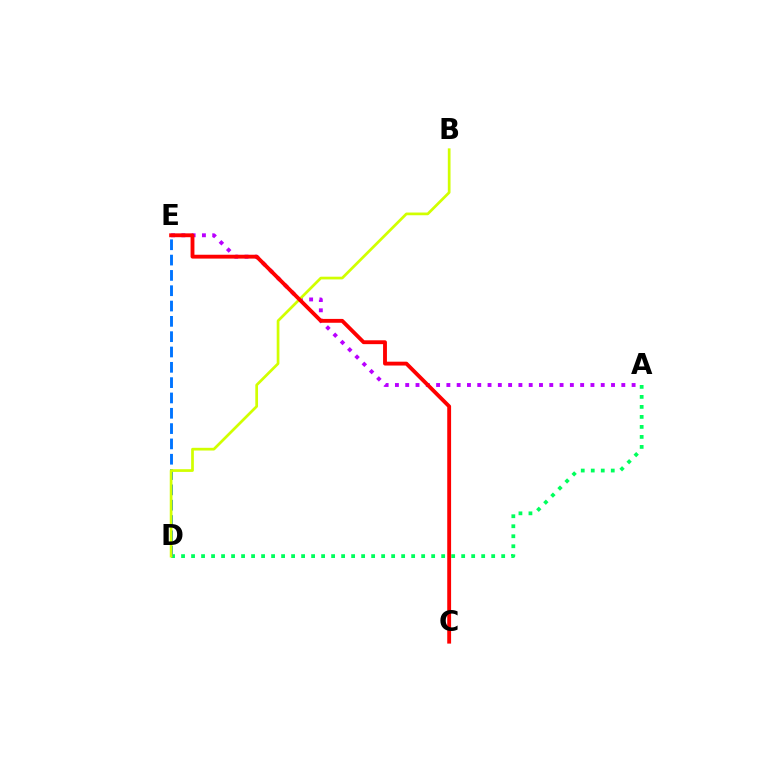{('A', 'E'): [{'color': '#b900ff', 'line_style': 'dotted', 'thickness': 2.8}], ('A', 'D'): [{'color': '#00ff5c', 'line_style': 'dotted', 'thickness': 2.72}], ('D', 'E'): [{'color': '#0074ff', 'line_style': 'dashed', 'thickness': 2.08}], ('B', 'D'): [{'color': '#d1ff00', 'line_style': 'solid', 'thickness': 1.96}], ('C', 'E'): [{'color': '#ff0000', 'line_style': 'solid', 'thickness': 2.78}]}